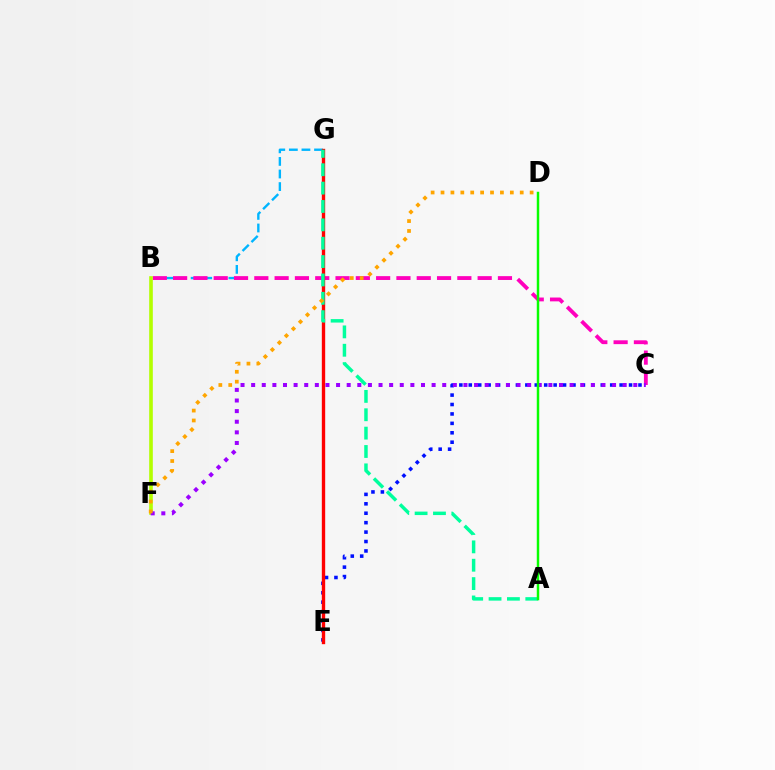{('B', 'G'): [{'color': '#00b5ff', 'line_style': 'dashed', 'thickness': 1.71}], ('B', 'C'): [{'color': '#ff00bd', 'line_style': 'dashed', 'thickness': 2.76}], ('C', 'E'): [{'color': '#0010ff', 'line_style': 'dotted', 'thickness': 2.56}], ('E', 'G'): [{'color': '#ff0000', 'line_style': 'solid', 'thickness': 2.42}], ('B', 'F'): [{'color': '#b3ff00', 'line_style': 'solid', 'thickness': 2.61}], ('A', 'G'): [{'color': '#00ff9d', 'line_style': 'dashed', 'thickness': 2.5}], ('C', 'F'): [{'color': '#9b00ff', 'line_style': 'dotted', 'thickness': 2.88}], ('D', 'F'): [{'color': '#ffa500', 'line_style': 'dotted', 'thickness': 2.69}], ('A', 'D'): [{'color': '#08ff00', 'line_style': 'solid', 'thickness': 1.78}]}